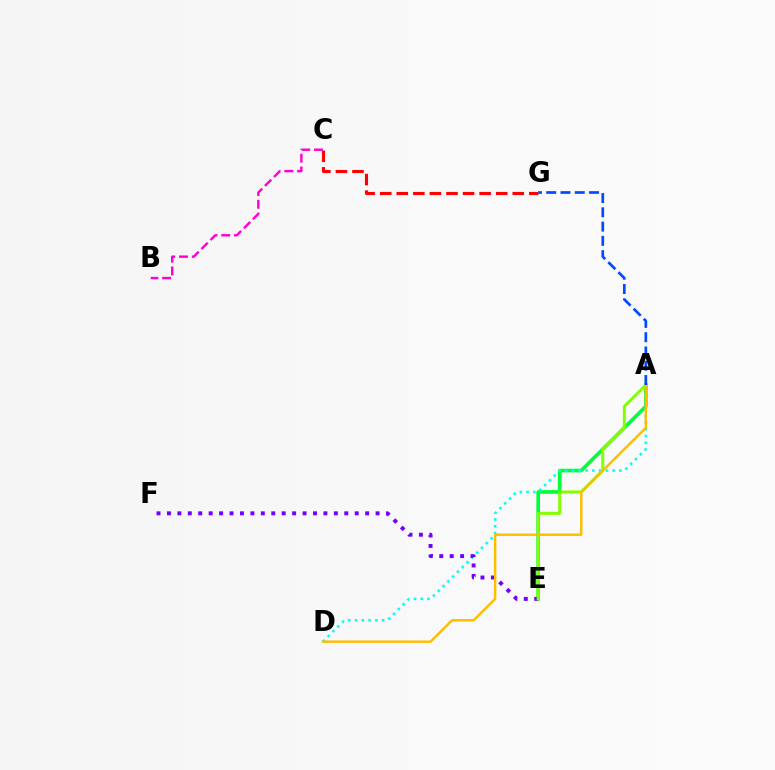{('A', 'E'): [{'color': '#00ff39', 'line_style': 'solid', 'thickness': 2.62}, {'color': '#84ff00', 'line_style': 'solid', 'thickness': 2.16}], ('A', 'D'): [{'color': '#00fff6', 'line_style': 'dotted', 'thickness': 1.84}, {'color': '#ffbd00', 'line_style': 'solid', 'thickness': 1.74}], ('C', 'G'): [{'color': '#ff0000', 'line_style': 'dashed', 'thickness': 2.25}], ('E', 'F'): [{'color': '#7200ff', 'line_style': 'dotted', 'thickness': 2.83}], ('B', 'C'): [{'color': '#ff00cf', 'line_style': 'dashed', 'thickness': 1.73}], ('A', 'G'): [{'color': '#004bff', 'line_style': 'dashed', 'thickness': 1.94}]}